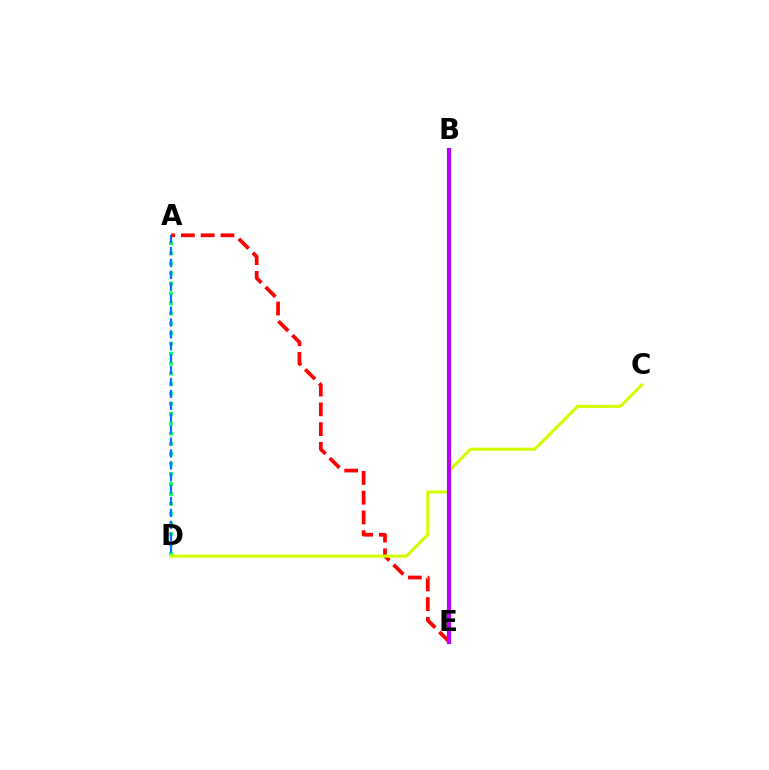{('A', 'D'): [{'color': '#00ff5c', 'line_style': 'dotted', 'thickness': 2.72}, {'color': '#0074ff', 'line_style': 'dashed', 'thickness': 1.62}], ('A', 'E'): [{'color': '#ff0000', 'line_style': 'dashed', 'thickness': 2.68}], ('C', 'D'): [{'color': '#d1ff00', 'line_style': 'solid', 'thickness': 2.2}], ('B', 'E'): [{'color': '#b900ff', 'line_style': 'solid', 'thickness': 2.99}]}